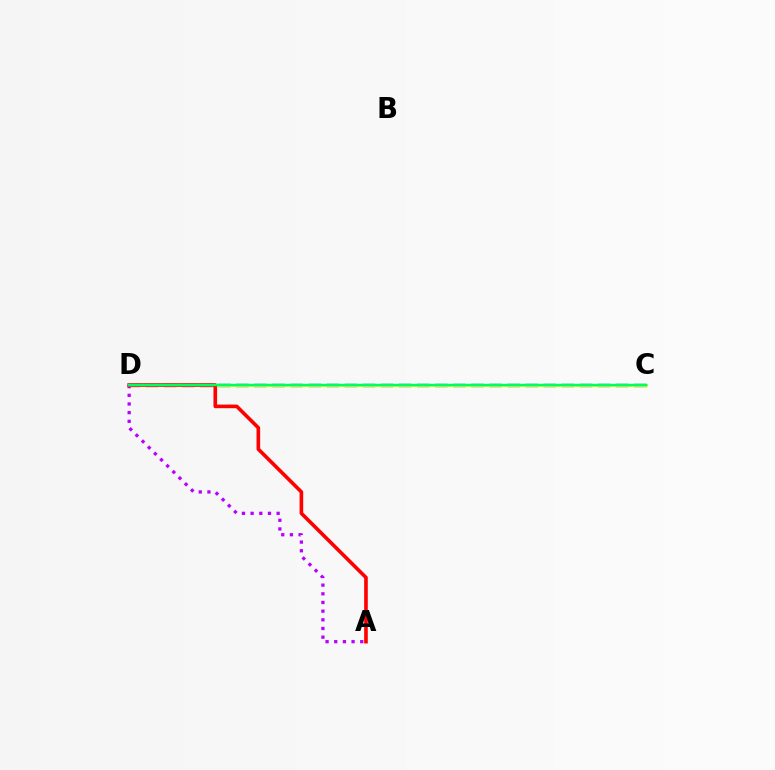{('C', 'D'): [{'color': '#0074ff', 'line_style': 'dashed', 'thickness': 2.46}, {'color': '#d1ff00', 'line_style': 'solid', 'thickness': 2.12}, {'color': '#00ff5c', 'line_style': 'solid', 'thickness': 1.75}], ('A', 'D'): [{'color': '#b900ff', 'line_style': 'dotted', 'thickness': 2.36}, {'color': '#ff0000', 'line_style': 'solid', 'thickness': 2.61}]}